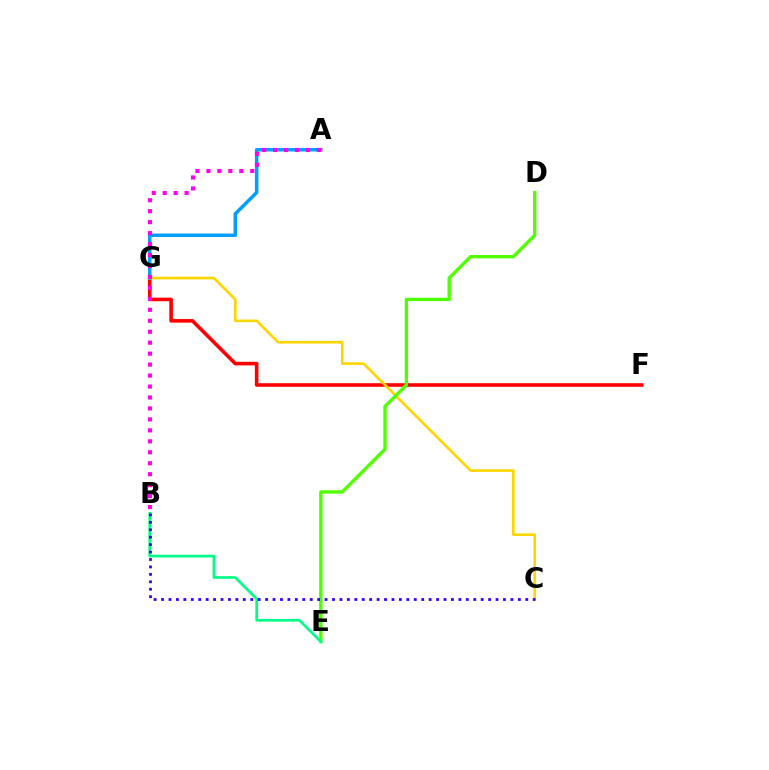{('F', 'G'): [{'color': '#ff0000', 'line_style': 'solid', 'thickness': 2.59}], ('A', 'G'): [{'color': '#009eff', 'line_style': 'solid', 'thickness': 2.51}], ('C', 'G'): [{'color': '#ffd500', 'line_style': 'solid', 'thickness': 1.9}], ('D', 'E'): [{'color': '#4fff00', 'line_style': 'solid', 'thickness': 2.41}], ('B', 'E'): [{'color': '#00ff86', 'line_style': 'solid', 'thickness': 1.94}], ('B', 'C'): [{'color': '#3700ff', 'line_style': 'dotted', 'thickness': 2.02}], ('A', 'B'): [{'color': '#ff00ed', 'line_style': 'dotted', 'thickness': 2.98}]}